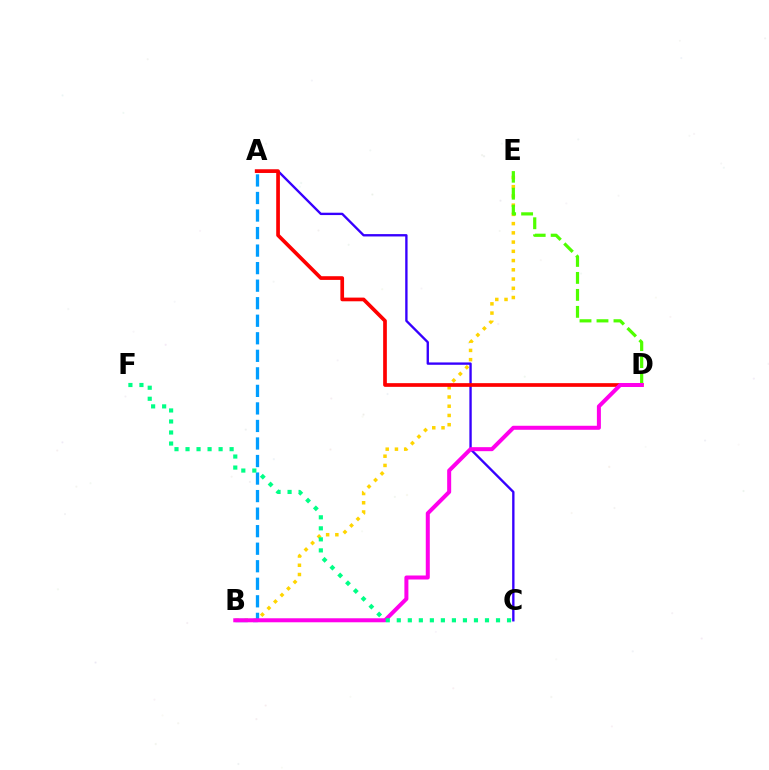{('B', 'E'): [{'color': '#ffd500', 'line_style': 'dotted', 'thickness': 2.51}], ('A', 'C'): [{'color': '#3700ff', 'line_style': 'solid', 'thickness': 1.7}], ('A', 'B'): [{'color': '#009eff', 'line_style': 'dashed', 'thickness': 2.38}], ('D', 'E'): [{'color': '#4fff00', 'line_style': 'dashed', 'thickness': 2.31}], ('A', 'D'): [{'color': '#ff0000', 'line_style': 'solid', 'thickness': 2.66}], ('B', 'D'): [{'color': '#ff00ed', 'line_style': 'solid', 'thickness': 2.89}], ('C', 'F'): [{'color': '#00ff86', 'line_style': 'dotted', 'thickness': 3.0}]}